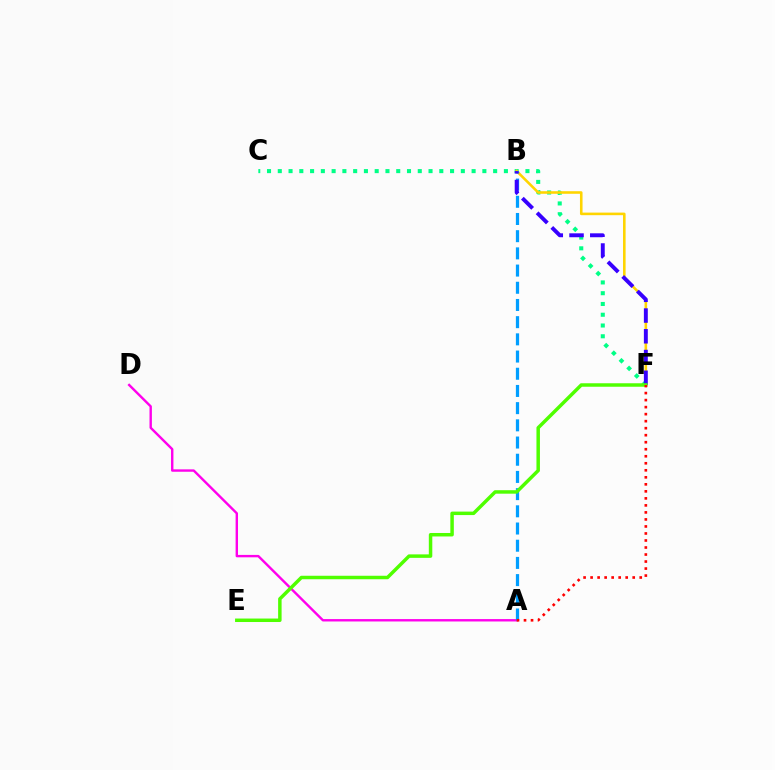{('C', 'F'): [{'color': '#00ff86', 'line_style': 'dotted', 'thickness': 2.93}], ('B', 'F'): [{'color': '#ffd500', 'line_style': 'solid', 'thickness': 1.86}, {'color': '#3700ff', 'line_style': 'dashed', 'thickness': 2.82}], ('A', 'D'): [{'color': '#ff00ed', 'line_style': 'solid', 'thickness': 1.73}], ('A', 'B'): [{'color': '#009eff', 'line_style': 'dashed', 'thickness': 2.34}], ('E', 'F'): [{'color': '#4fff00', 'line_style': 'solid', 'thickness': 2.5}], ('A', 'F'): [{'color': '#ff0000', 'line_style': 'dotted', 'thickness': 1.91}]}